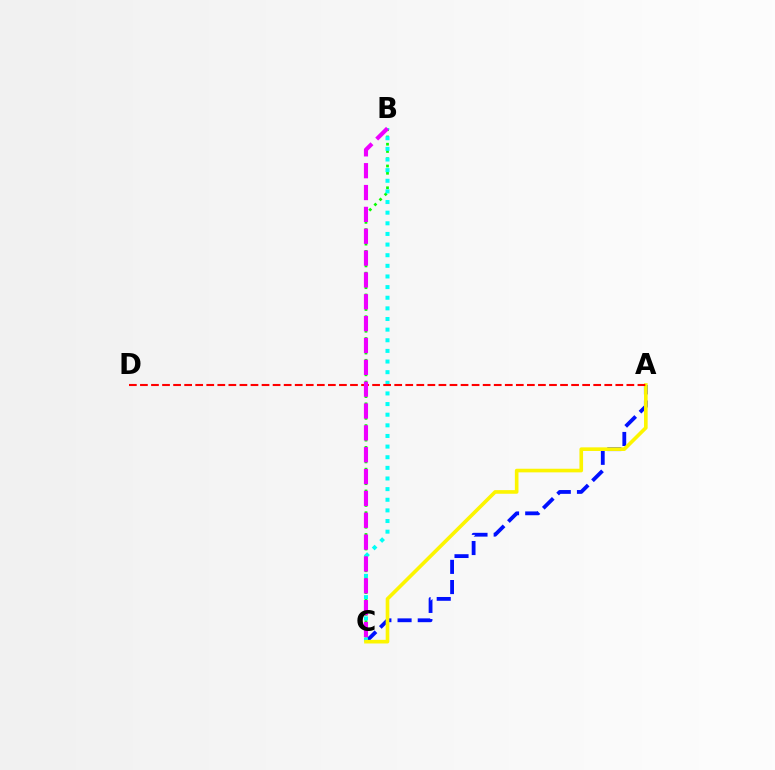{('A', 'C'): [{'color': '#0010ff', 'line_style': 'dashed', 'thickness': 2.74}, {'color': '#fcf500', 'line_style': 'solid', 'thickness': 2.61}], ('B', 'C'): [{'color': '#08ff00', 'line_style': 'dotted', 'thickness': 1.97}, {'color': '#00fff6', 'line_style': 'dotted', 'thickness': 2.89}, {'color': '#ee00ff', 'line_style': 'dashed', 'thickness': 2.97}], ('A', 'D'): [{'color': '#ff0000', 'line_style': 'dashed', 'thickness': 1.5}]}